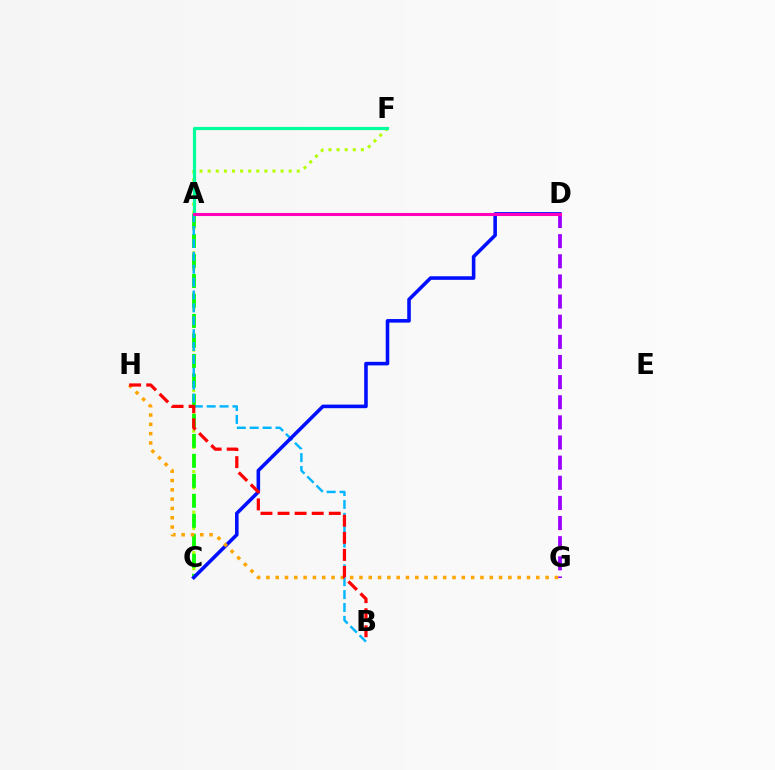{('C', 'F'): [{'color': '#b3ff00', 'line_style': 'dotted', 'thickness': 2.2}], ('A', 'C'): [{'color': '#08ff00', 'line_style': 'dashed', 'thickness': 2.72}], ('A', 'B'): [{'color': '#00b5ff', 'line_style': 'dashed', 'thickness': 1.75}], ('A', 'F'): [{'color': '#00ff9d', 'line_style': 'solid', 'thickness': 2.29}], ('C', 'D'): [{'color': '#0010ff', 'line_style': 'solid', 'thickness': 2.58}], ('G', 'H'): [{'color': '#ffa500', 'line_style': 'dotted', 'thickness': 2.53}], ('D', 'G'): [{'color': '#9b00ff', 'line_style': 'dashed', 'thickness': 2.74}], ('A', 'D'): [{'color': '#ff00bd', 'line_style': 'solid', 'thickness': 2.21}], ('B', 'H'): [{'color': '#ff0000', 'line_style': 'dashed', 'thickness': 2.32}]}